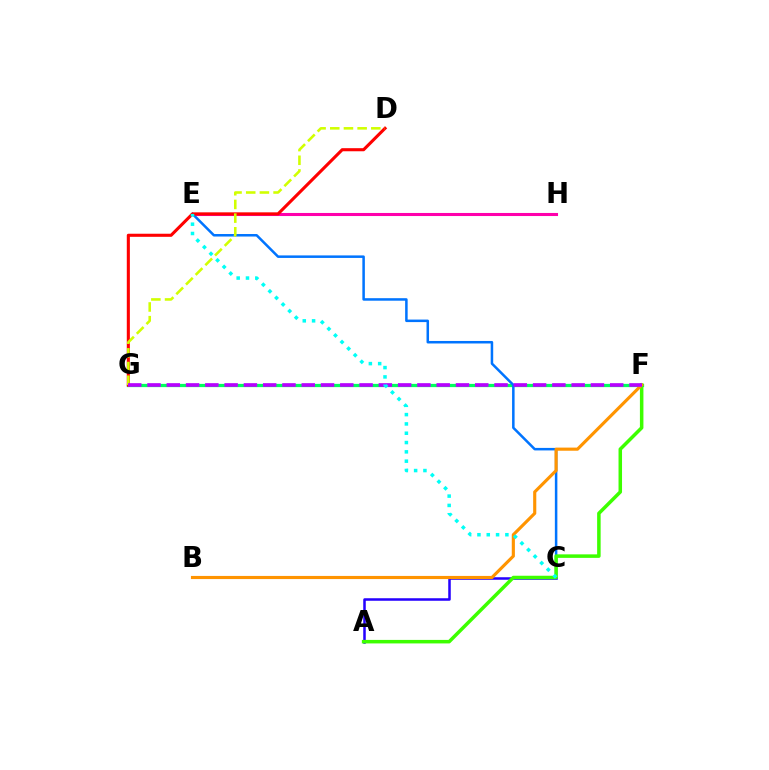{('A', 'C'): [{'color': '#2500ff', 'line_style': 'solid', 'thickness': 1.82}], ('E', 'H'): [{'color': '#ff00ac', 'line_style': 'solid', 'thickness': 2.21}], ('F', 'G'): [{'color': '#00ff5c', 'line_style': 'solid', 'thickness': 2.34}, {'color': '#b900ff', 'line_style': 'dashed', 'thickness': 2.62}], ('C', 'E'): [{'color': '#0074ff', 'line_style': 'solid', 'thickness': 1.81}, {'color': '#00fff6', 'line_style': 'dotted', 'thickness': 2.53}], ('D', 'G'): [{'color': '#ff0000', 'line_style': 'solid', 'thickness': 2.22}, {'color': '#d1ff00', 'line_style': 'dashed', 'thickness': 1.86}], ('A', 'F'): [{'color': '#3dff00', 'line_style': 'solid', 'thickness': 2.53}], ('B', 'F'): [{'color': '#ff9400', 'line_style': 'solid', 'thickness': 2.26}]}